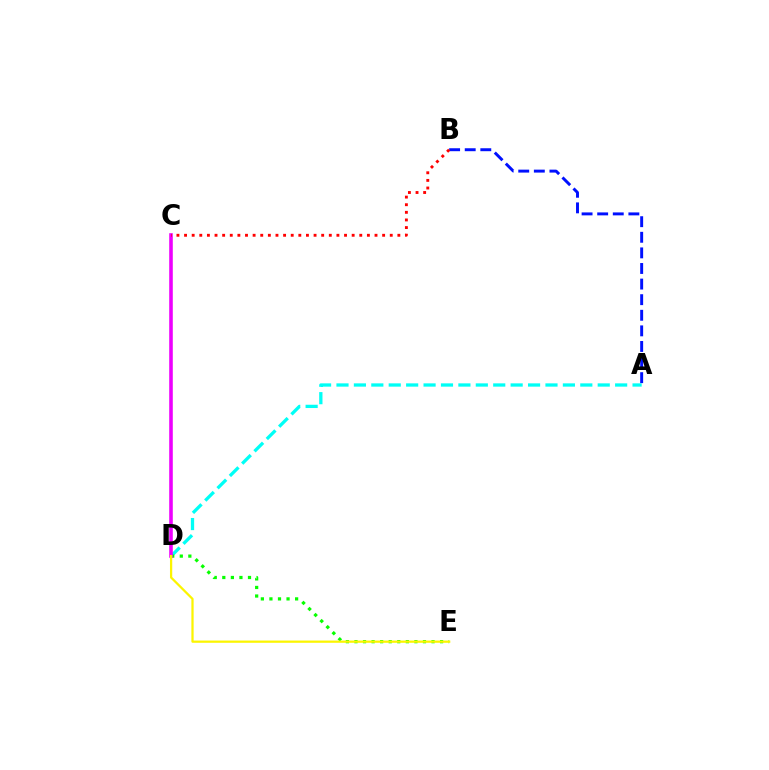{('A', 'D'): [{'color': '#00fff6', 'line_style': 'dashed', 'thickness': 2.37}], ('D', 'E'): [{'color': '#08ff00', 'line_style': 'dotted', 'thickness': 2.33}, {'color': '#fcf500', 'line_style': 'solid', 'thickness': 1.62}], ('A', 'B'): [{'color': '#0010ff', 'line_style': 'dashed', 'thickness': 2.12}], ('C', 'D'): [{'color': '#ee00ff', 'line_style': 'solid', 'thickness': 2.58}], ('B', 'C'): [{'color': '#ff0000', 'line_style': 'dotted', 'thickness': 2.07}]}